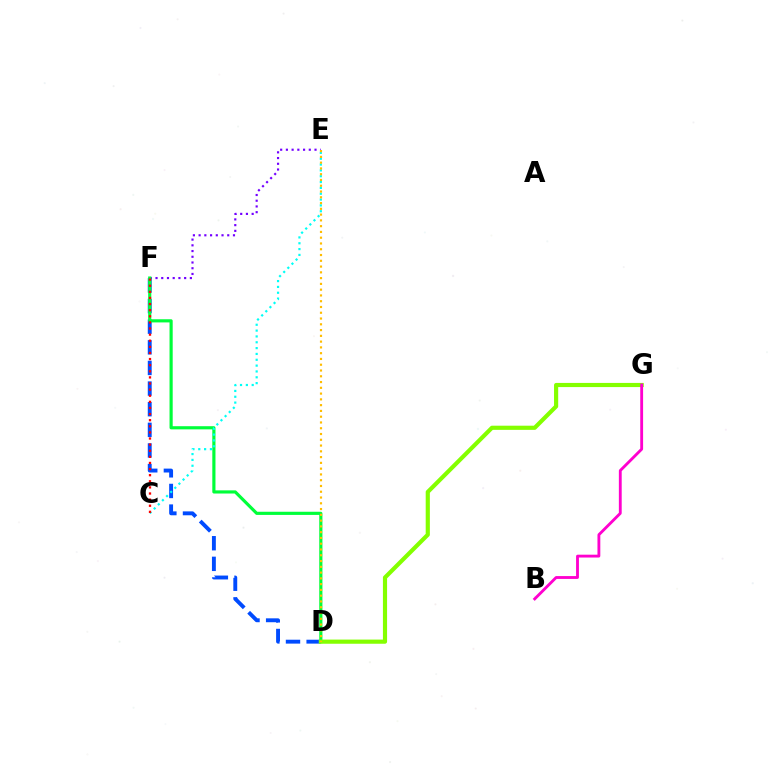{('E', 'F'): [{'color': '#7200ff', 'line_style': 'dotted', 'thickness': 1.56}], ('D', 'F'): [{'color': '#004bff', 'line_style': 'dashed', 'thickness': 2.8}, {'color': '#00ff39', 'line_style': 'solid', 'thickness': 2.27}], ('C', 'E'): [{'color': '#00fff6', 'line_style': 'dotted', 'thickness': 1.59}], ('C', 'F'): [{'color': '#ff0000', 'line_style': 'dotted', 'thickness': 1.66}], ('D', 'G'): [{'color': '#84ff00', 'line_style': 'solid', 'thickness': 2.99}], ('B', 'G'): [{'color': '#ff00cf', 'line_style': 'solid', 'thickness': 2.05}], ('D', 'E'): [{'color': '#ffbd00', 'line_style': 'dotted', 'thickness': 1.57}]}